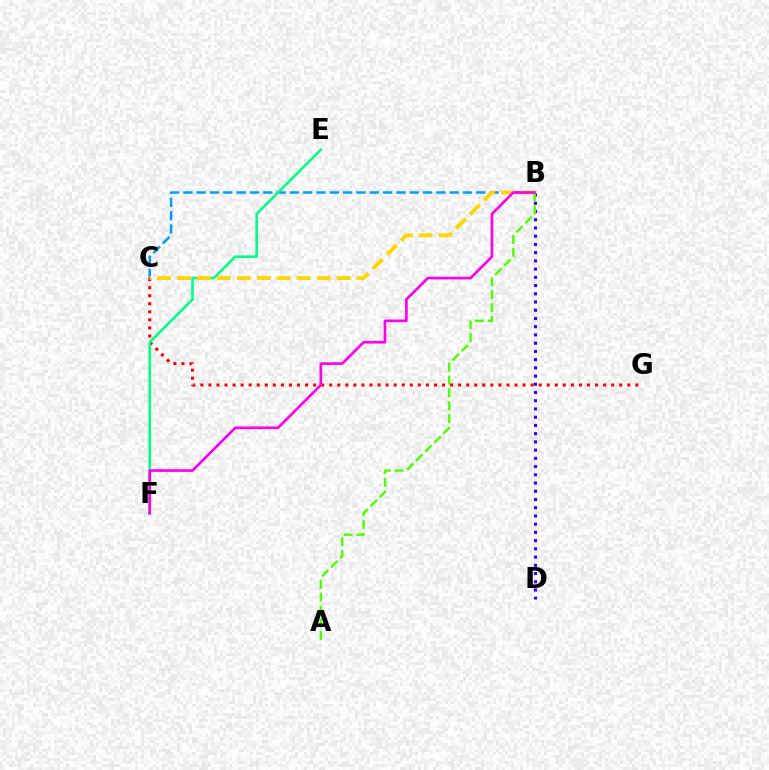{('B', 'C'): [{'color': '#009eff', 'line_style': 'dashed', 'thickness': 1.81}, {'color': '#ffd500', 'line_style': 'dashed', 'thickness': 2.71}], ('C', 'G'): [{'color': '#ff0000', 'line_style': 'dotted', 'thickness': 2.19}], ('E', 'F'): [{'color': '#00ff86', 'line_style': 'solid', 'thickness': 1.85}], ('B', 'D'): [{'color': '#3700ff', 'line_style': 'dotted', 'thickness': 2.24}], ('A', 'B'): [{'color': '#4fff00', 'line_style': 'dashed', 'thickness': 1.74}], ('B', 'F'): [{'color': '#ff00ed', 'line_style': 'solid', 'thickness': 1.92}]}